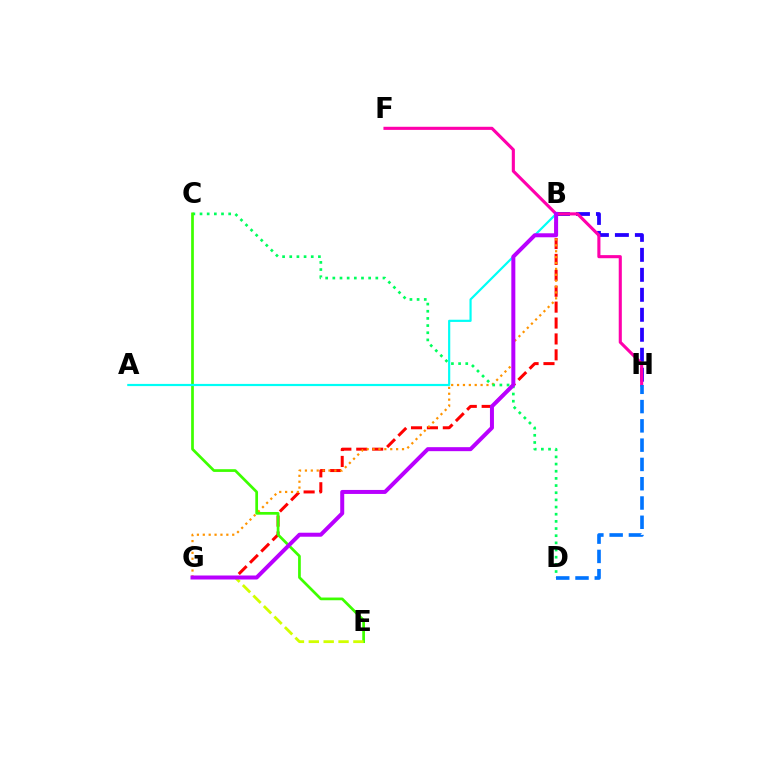{('B', 'G'): [{'color': '#ff0000', 'line_style': 'dashed', 'thickness': 2.16}, {'color': '#ff9400', 'line_style': 'dotted', 'thickness': 1.6}, {'color': '#b900ff', 'line_style': 'solid', 'thickness': 2.88}], ('B', 'H'): [{'color': '#2500ff', 'line_style': 'dashed', 'thickness': 2.71}], ('C', 'D'): [{'color': '#00ff5c', 'line_style': 'dotted', 'thickness': 1.95}], ('C', 'E'): [{'color': '#3dff00', 'line_style': 'solid', 'thickness': 1.96}], ('E', 'G'): [{'color': '#d1ff00', 'line_style': 'dashed', 'thickness': 2.02}], ('A', 'B'): [{'color': '#00fff6', 'line_style': 'solid', 'thickness': 1.57}], ('F', 'H'): [{'color': '#ff00ac', 'line_style': 'solid', 'thickness': 2.24}], ('D', 'H'): [{'color': '#0074ff', 'line_style': 'dashed', 'thickness': 2.62}]}